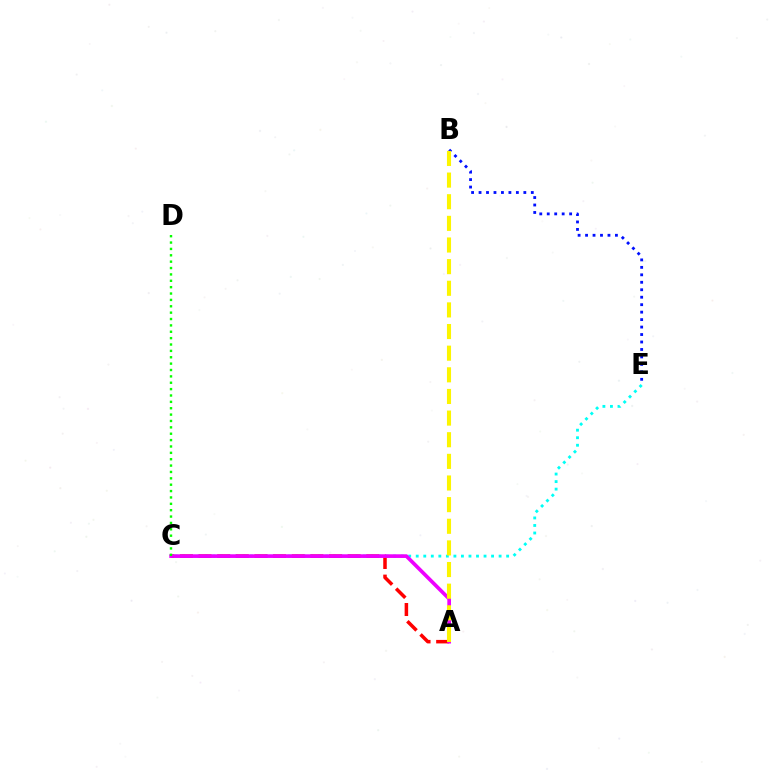{('C', 'E'): [{'color': '#00fff6', 'line_style': 'dotted', 'thickness': 2.05}], ('B', 'E'): [{'color': '#0010ff', 'line_style': 'dotted', 'thickness': 2.03}], ('A', 'C'): [{'color': '#ff0000', 'line_style': 'dashed', 'thickness': 2.53}, {'color': '#ee00ff', 'line_style': 'solid', 'thickness': 2.65}], ('C', 'D'): [{'color': '#08ff00', 'line_style': 'dotted', 'thickness': 1.73}], ('A', 'B'): [{'color': '#fcf500', 'line_style': 'dashed', 'thickness': 2.94}]}